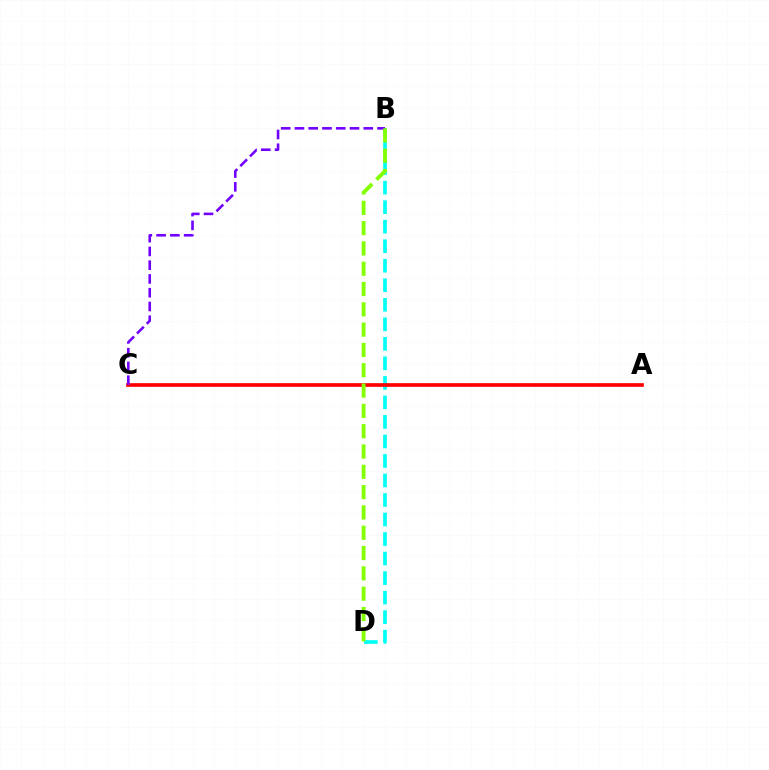{('B', 'D'): [{'color': '#00fff6', 'line_style': 'dashed', 'thickness': 2.65}, {'color': '#84ff00', 'line_style': 'dashed', 'thickness': 2.76}], ('A', 'C'): [{'color': '#ff0000', 'line_style': 'solid', 'thickness': 2.64}], ('B', 'C'): [{'color': '#7200ff', 'line_style': 'dashed', 'thickness': 1.87}]}